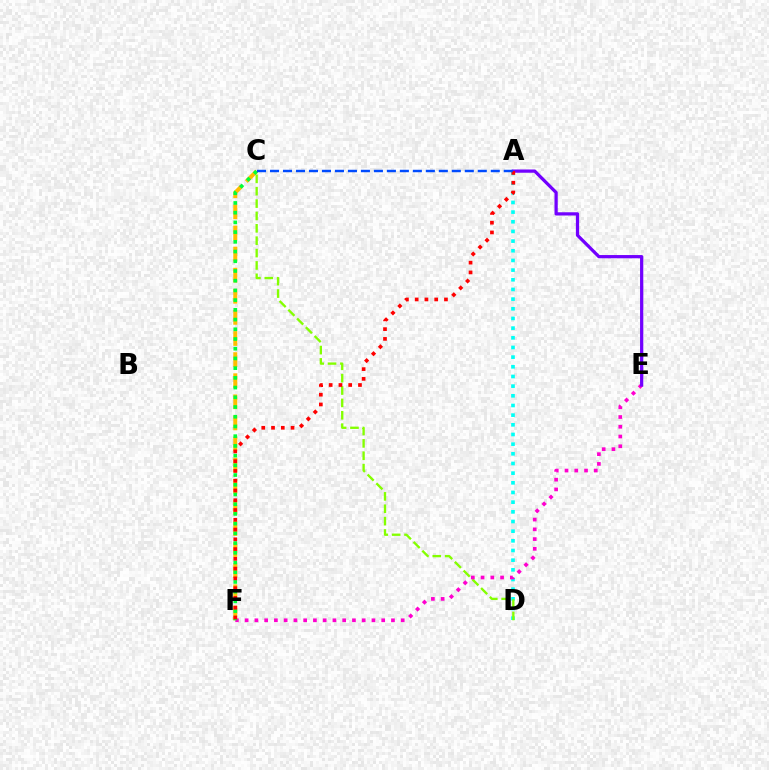{('C', 'F'): [{'color': '#ffbd00', 'line_style': 'dashed', 'thickness': 2.87}, {'color': '#00ff39', 'line_style': 'dotted', 'thickness': 2.64}], ('A', 'D'): [{'color': '#00fff6', 'line_style': 'dotted', 'thickness': 2.63}], ('C', 'D'): [{'color': '#84ff00', 'line_style': 'dashed', 'thickness': 1.68}], ('E', 'F'): [{'color': '#ff00cf', 'line_style': 'dotted', 'thickness': 2.65}], ('A', 'E'): [{'color': '#7200ff', 'line_style': 'solid', 'thickness': 2.33}], ('A', 'F'): [{'color': '#ff0000', 'line_style': 'dotted', 'thickness': 2.65}], ('A', 'C'): [{'color': '#004bff', 'line_style': 'dashed', 'thickness': 1.76}]}